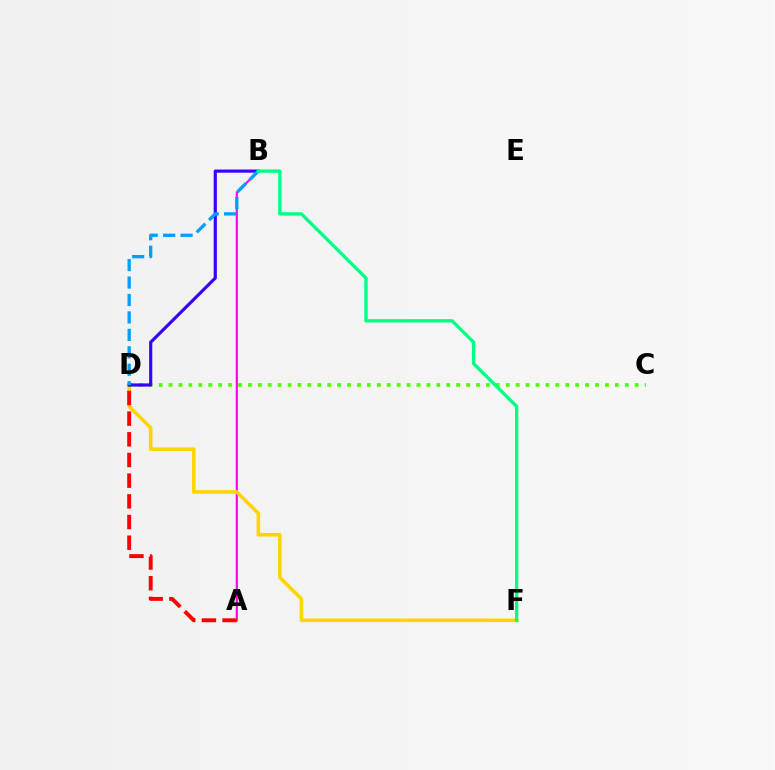{('A', 'B'): [{'color': '#ff00ed', 'line_style': 'solid', 'thickness': 1.55}], ('D', 'F'): [{'color': '#ffd500', 'line_style': 'solid', 'thickness': 2.58}], ('C', 'D'): [{'color': '#4fff00', 'line_style': 'dotted', 'thickness': 2.69}], ('A', 'D'): [{'color': '#ff0000', 'line_style': 'dashed', 'thickness': 2.81}], ('B', 'D'): [{'color': '#3700ff', 'line_style': 'solid', 'thickness': 2.27}, {'color': '#009eff', 'line_style': 'dashed', 'thickness': 2.37}], ('B', 'F'): [{'color': '#00ff86', 'line_style': 'solid', 'thickness': 2.39}]}